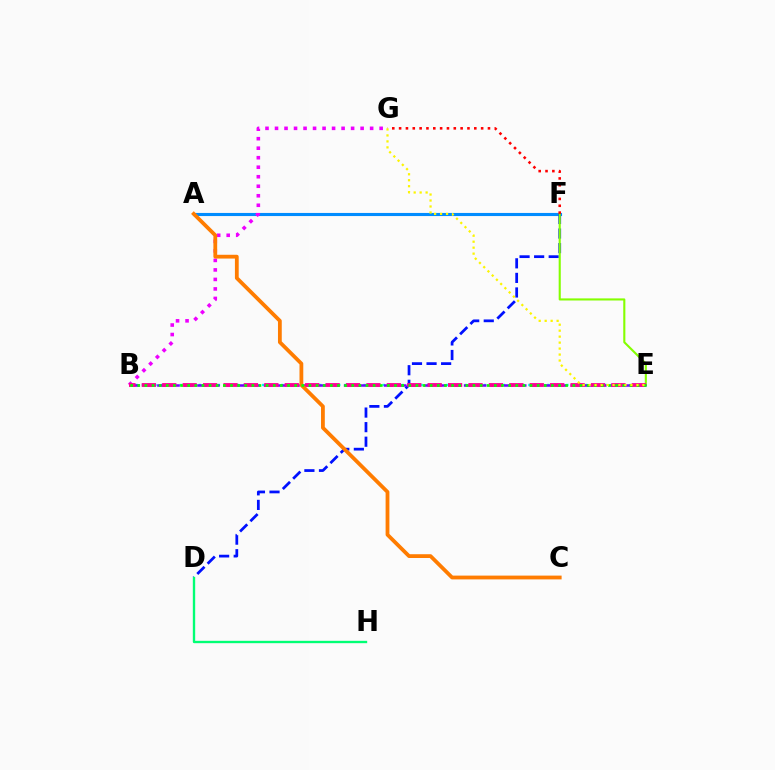{('B', 'E'): [{'color': '#00fff6', 'line_style': 'dotted', 'thickness': 1.72}, {'color': '#7200ff', 'line_style': 'dashed', 'thickness': 1.81}, {'color': '#ff0094', 'line_style': 'dashed', 'thickness': 2.77}, {'color': '#08ff00', 'line_style': 'dotted', 'thickness': 1.94}], ('A', 'F'): [{'color': '#008cff', 'line_style': 'solid', 'thickness': 2.24}], ('D', 'F'): [{'color': '#0010ff', 'line_style': 'dashed', 'thickness': 1.98}], ('E', 'F'): [{'color': '#84ff00', 'line_style': 'solid', 'thickness': 1.51}], ('B', 'G'): [{'color': '#ee00ff', 'line_style': 'dotted', 'thickness': 2.58}], ('A', 'C'): [{'color': '#ff7c00', 'line_style': 'solid', 'thickness': 2.73}], ('D', 'H'): [{'color': '#00ff74', 'line_style': 'solid', 'thickness': 1.7}], ('F', 'G'): [{'color': '#ff0000', 'line_style': 'dotted', 'thickness': 1.86}], ('E', 'G'): [{'color': '#fcf500', 'line_style': 'dotted', 'thickness': 1.62}]}